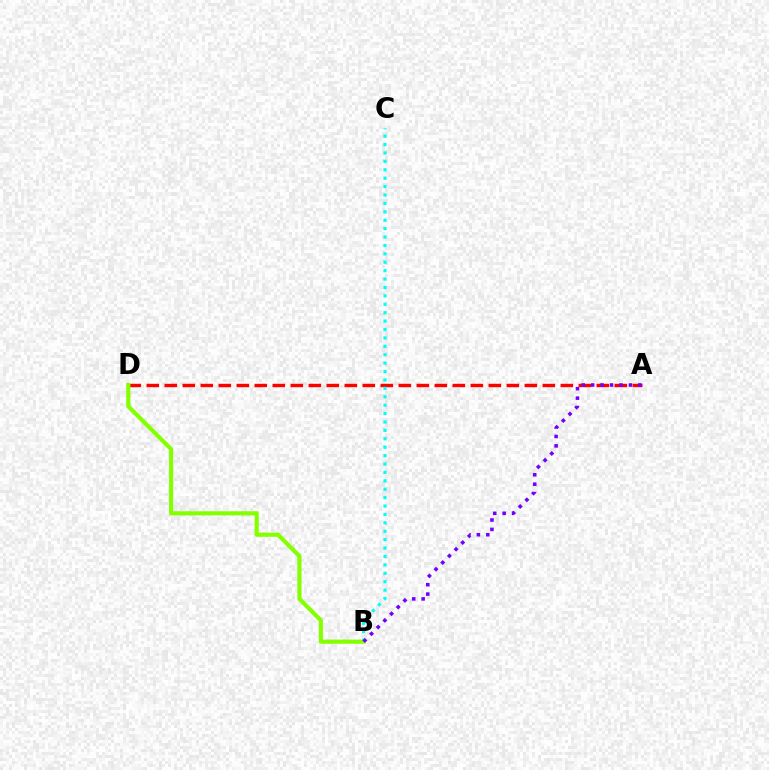{('A', 'D'): [{'color': '#ff0000', 'line_style': 'dashed', 'thickness': 2.45}], ('B', 'C'): [{'color': '#00fff6', 'line_style': 'dotted', 'thickness': 2.28}], ('B', 'D'): [{'color': '#84ff00', 'line_style': 'solid', 'thickness': 2.97}], ('A', 'B'): [{'color': '#7200ff', 'line_style': 'dotted', 'thickness': 2.56}]}